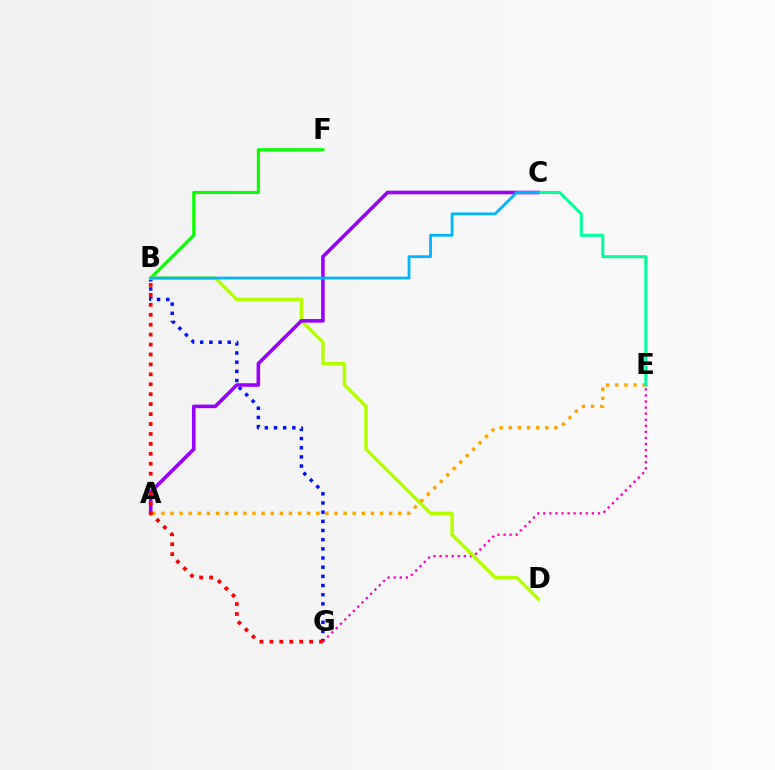{('B', 'G'): [{'color': '#0010ff', 'line_style': 'dotted', 'thickness': 2.49}, {'color': '#ff0000', 'line_style': 'dotted', 'thickness': 2.7}], ('B', 'F'): [{'color': '#08ff00', 'line_style': 'solid', 'thickness': 2.24}], ('E', 'G'): [{'color': '#ff00bd', 'line_style': 'dotted', 'thickness': 1.65}], ('B', 'D'): [{'color': '#b3ff00', 'line_style': 'solid', 'thickness': 2.51}], ('A', 'C'): [{'color': '#9b00ff', 'line_style': 'solid', 'thickness': 2.59}], ('A', 'E'): [{'color': '#ffa500', 'line_style': 'dotted', 'thickness': 2.48}], ('C', 'E'): [{'color': '#00ff9d', 'line_style': 'solid', 'thickness': 2.2}], ('B', 'C'): [{'color': '#00b5ff', 'line_style': 'solid', 'thickness': 2.02}]}